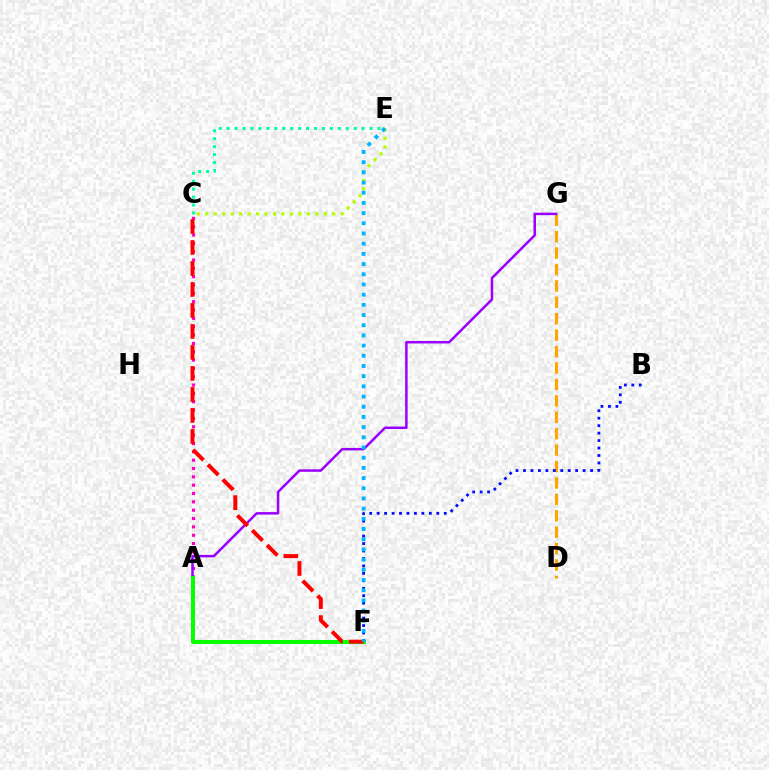{('C', 'E'): [{'color': '#b3ff00', 'line_style': 'dotted', 'thickness': 2.3}, {'color': '#00ff9d', 'line_style': 'dotted', 'thickness': 2.16}], ('D', 'G'): [{'color': '#ffa500', 'line_style': 'dashed', 'thickness': 2.23}], ('A', 'C'): [{'color': '#ff00bd', 'line_style': 'dotted', 'thickness': 2.27}], ('A', 'G'): [{'color': '#9b00ff', 'line_style': 'solid', 'thickness': 1.8}], ('B', 'F'): [{'color': '#0010ff', 'line_style': 'dotted', 'thickness': 2.03}], ('A', 'F'): [{'color': '#08ff00', 'line_style': 'solid', 'thickness': 2.89}], ('C', 'F'): [{'color': '#ff0000', 'line_style': 'dashed', 'thickness': 2.85}], ('E', 'F'): [{'color': '#00b5ff', 'line_style': 'dotted', 'thickness': 2.77}]}